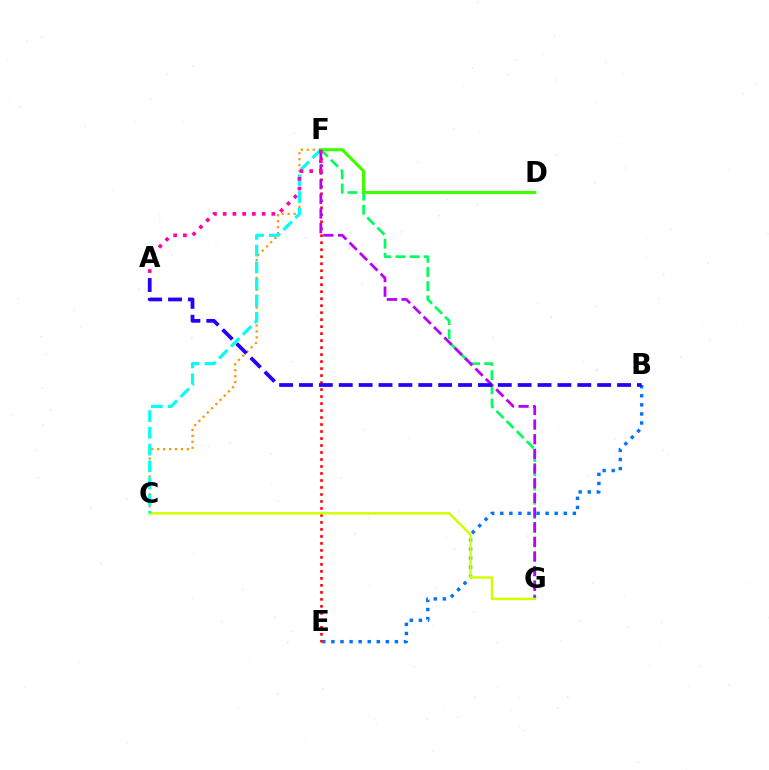{('B', 'E'): [{'color': '#0074ff', 'line_style': 'dotted', 'thickness': 2.46}], ('E', 'F'): [{'color': '#ff0000', 'line_style': 'dotted', 'thickness': 1.9}], ('C', 'F'): [{'color': '#ff9400', 'line_style': 'dotted', 'thickness': 1.62}, {'color': '#00fff6', 'line_style': 'dashed', 'thickness': 2.28}], ('F', 'G'): [{'color': '#00ff5c', 'line_style': 'dashed', 'thickness': 1.93}, {'color': '#b900ff', 'line_style': 'dashed', 'thickness': 1.99}], ('D', 'F'): [{'color': '#3dff00', 'line_style': 'solid', 'thickness': 2.26}], ('C', 'G'): [{'color': '#d1ff00', 'line_style': 'solid', 'thickness': 1.76}], ('A', 'B'): [{'color': '#2500ff', 'line_style': 'dashed', 'thickness': 2.7}], ('A', 'F'): [{'color': '#ff00ac', 'line_style': 'dotted', 'thickness': 2.64}]}